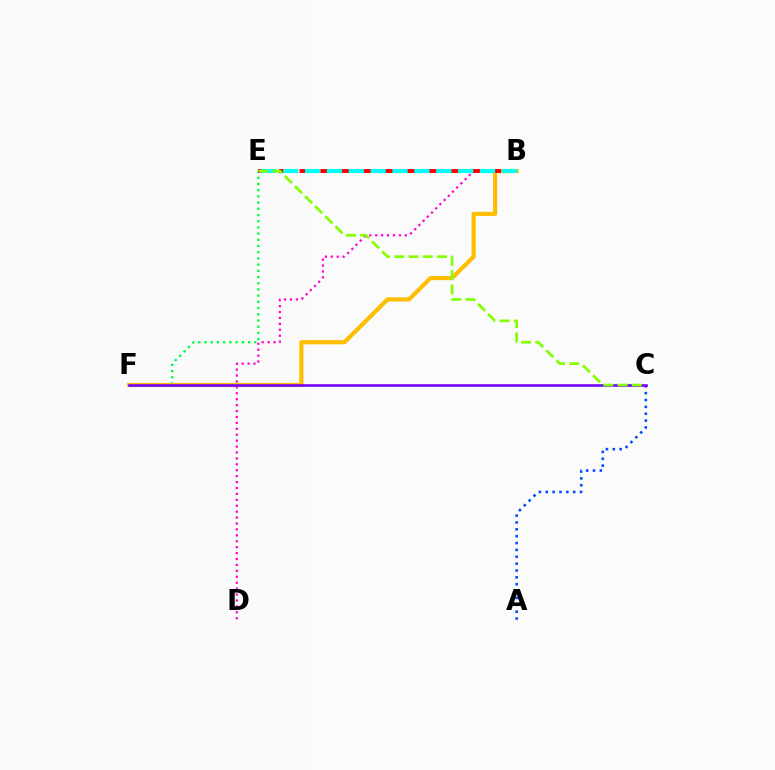{('B', 'D'): [{'color': '#ff00cf', 'line_style': 'dotted', 'thickness': 1.61}], ('E', 'F'): [{'color': '#00ff39', 'line_style': 'dotted', 'thickness': 1.69}], ('B', 'F'): [{'color': '#ffbd00', 'line_style': 'solid', 'thickness': 2.99}], ('A', 'C'): [{'color': '#004bff', 'line_style': 'dotted', 'thickness': 1.86}], ('B', 'E'): [{'color': '#ff0000', 'line_style': 'dashed', 'thickness': 2.82}, {'color': '#00fff6', 'line_style': 'dashed', 'thickness': 2.97}], ('C', 'F'): [{'color': '#7200ff', 'line_style': 'solid', 'thickness': 1.86}], ('C', 'E'): [{'color': '#84ff00', 'line_style': 'dashed', 'thickness': 1.94}]}